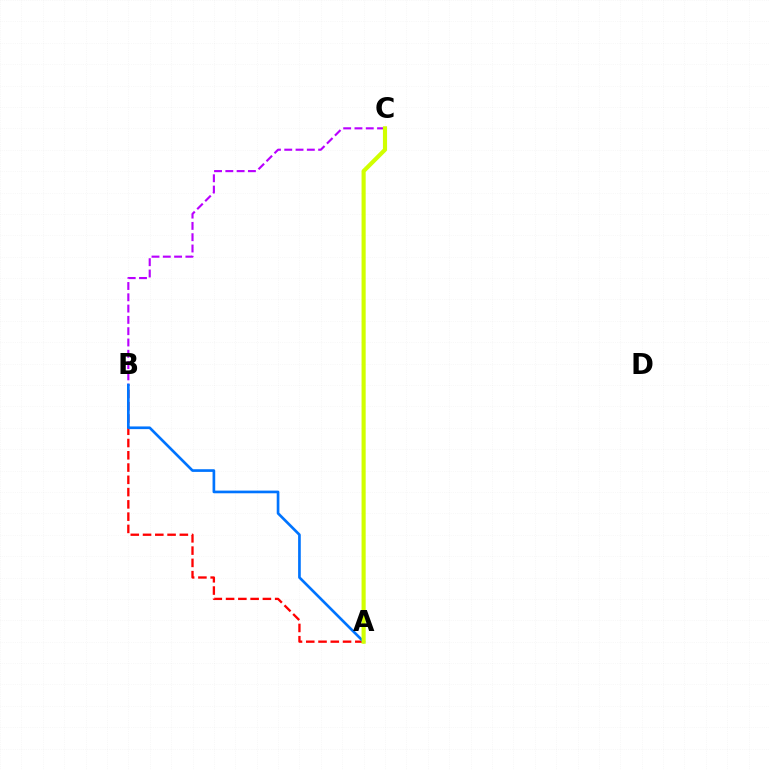{('A', 'B'): [{'color': '#ff0000', 'line_style': 'dashed', 'thickness': 1.67}, {'color': '#0074ff', 'line_style': 'solid', 'thickness': 1.93}], ('A', 'C'): [{'color': '#00ff5c', 'line_style': 'solid', 'thickness': 1.76}, {'color': '#d1ff00', 'line_style': 'solid', 'thickness': 2.97}], ('B', 'C'): [{'color': '#b900ff', 'line_style': 'dashed', 'thickness': 1.53}]}